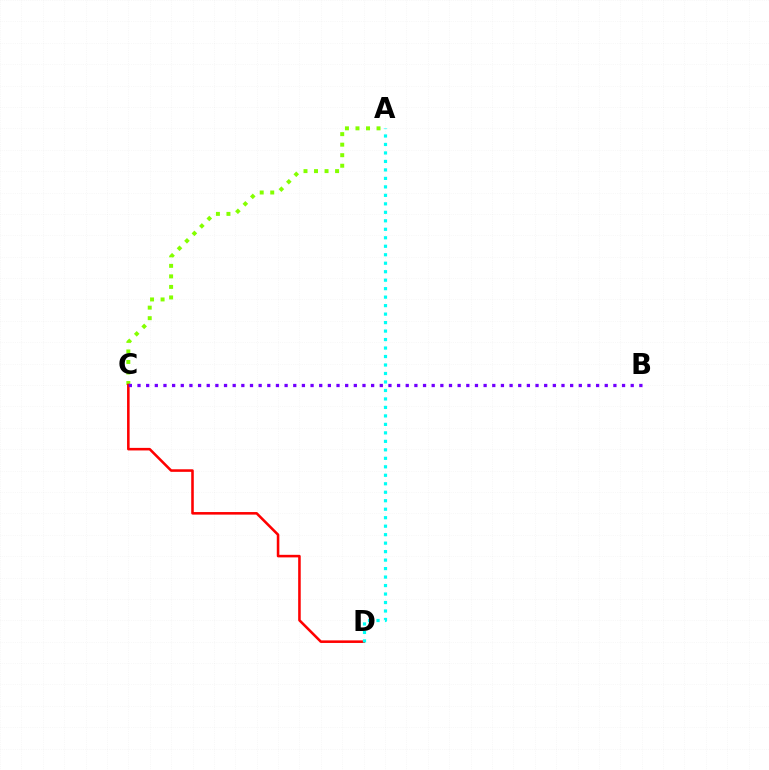{('A', 'C'): [{'color': '#84ff00', 'line_style': 'dotted', 'thickness': 2.86}], ('C', 'D'): [{'color': '#ff0000', 'line_style': 'solid', 'thickness': 1.84}], ('B', 'C'): [{'color': '#7200ff', 'line_style': 'dotted', 'thickness': 2.35}], ('A', 'D'): [{'color': '#00fff6', 'line_style': 'dotted', 'thickness': 2.3}]}